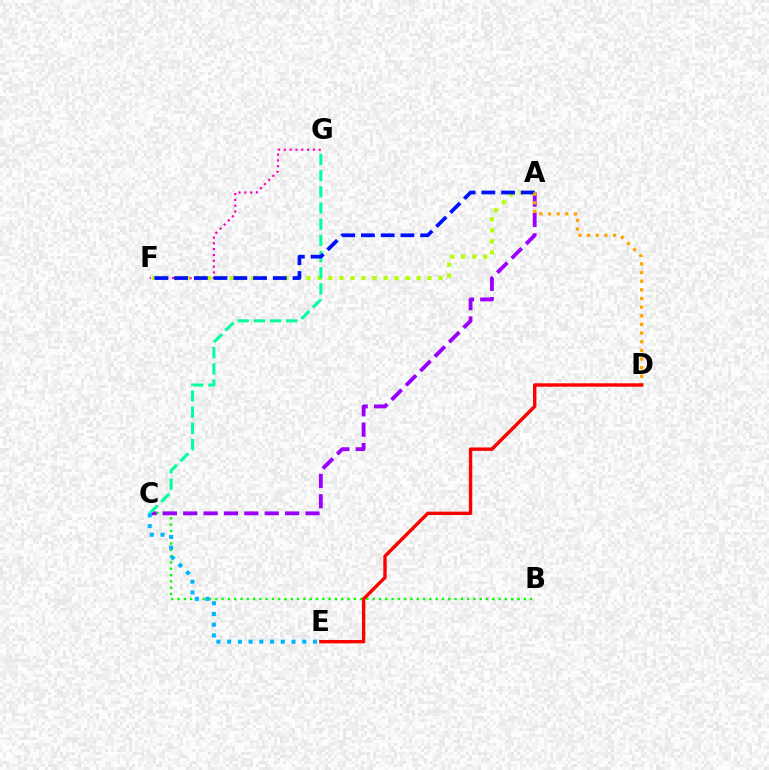{('B', 'C'): [{'color': '#08ff00', 'line_style': 'dotted', 'thickness': 1.71}], ('A', 'C'): [{'color': '#9b00ff', 'line_style': 'dashed', 'thickness': 2.77}], ('F', 'G'): [{'color': '#ff00bd', 'line_style': 'dotted', 'thickness': 1.58}], ('A', 'F'): [{'color': '#b3ff00', 'line_style': 'dotted', 'thickness': 2.99}, {'color': '#0010ff', 'line_style': 'dashed', 'thickness': 2.68}], ('C', 'G'): [{'color': '#00ff9d', 'line_style': 'dashed', 'thickness': 2.2}], ('C', 'E'): [{'color': '#00b5ff', 'line_style': 'dotted', 'thickness': 2.92}], ('A', 'D'): [{'color': '#ffa500', 'line_style': 'dotted', 'thickness': 2.35}], ('D', 'E'): [{'color': '#ff0000', 'line_style': 'solid', 'thickness': 2.45}]}